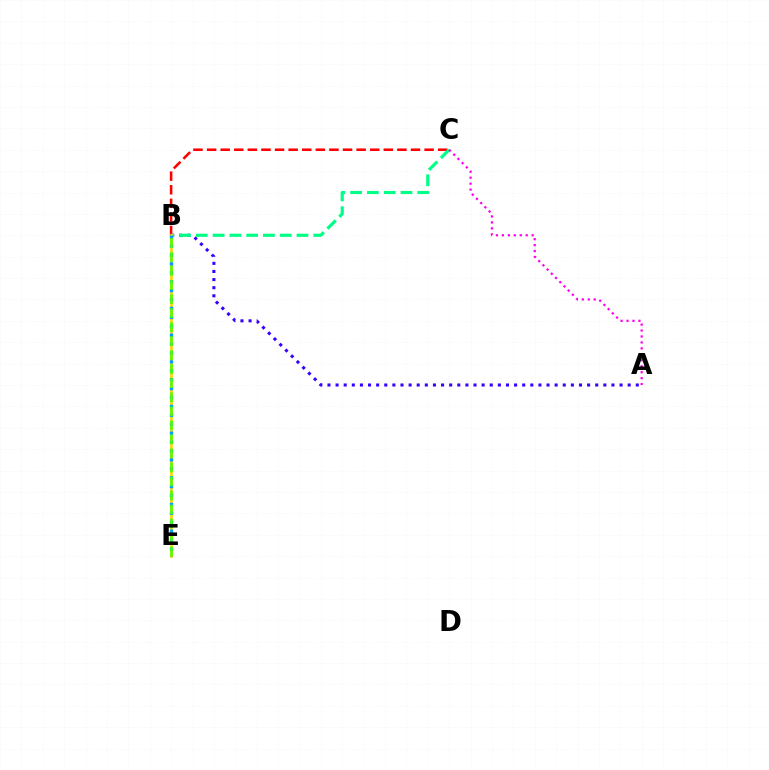{('A', 'B'): [{'color': '#3700ff', 'line_style': 'dotted', 'thickness': 2.2}], ('B', 'C'): [{'color': '#ff0000', 'line_style': 'dashed', 'thickness': 1.85}, {'color': '#00ff86', 'line_style': 'dashed', 'thickness': 2.28}], ('B', 'E'): [{'color': '#ffd500', 'line_style': 'solid', 'thickness': 1.91}, {'color': '#009eff', 'line_style': 'dotted', 'thickness': 2.42}, {'color': '#4fff00', 'line_style': 'dashed', 'thickness': 1.91}], ('A', 'C'): [{'color': '#ff00ed', 'line_style': 'dotted', 'thickness': 1.62}]}